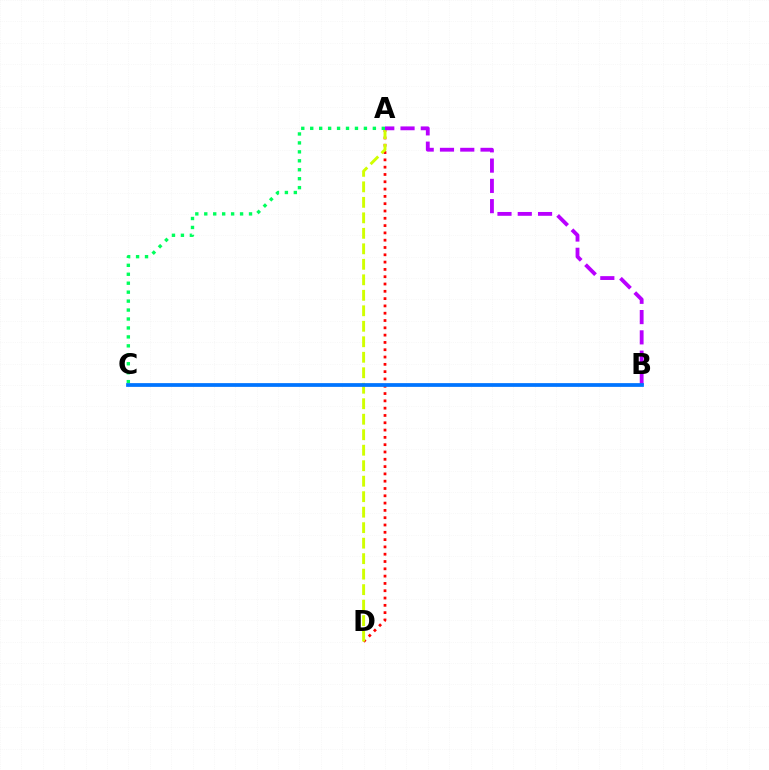{('A', 'D'): [{'color': '#ff0000', 'line_style': 'dotted', 'thickness': 1.98}, {'color': '#d1ff00', 'line_style': 'dashed', 'thickness': 2.1}], ('A', 'B'): [{'color': '#b900ff', 'line_style': 'dashed', 'thickness': 2.75}], ('A', 'C'): [{'color': '#00ff5c', 'line_style': 'dotted', 'thickness': 2.43}], ('B', 'C'): [{'color': '#0074ff', 'line_style': 'solid', 'thickness': 2.69}]}